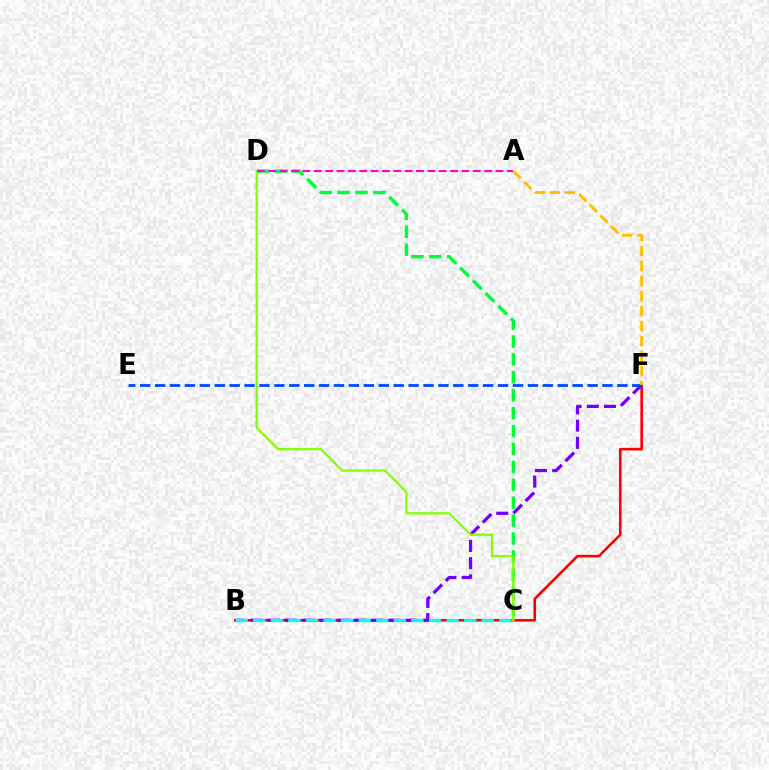{('B', 'F'): [{'color': '#ff0000', 'line_style': 'solid', 'thickness': 1.88}, {'color': '#7200ff', 'line_style': 'dashed', 'thickness': 2.34}], ('C', 'D'): [{'color': '#00ff39', 'line_style': 'dashed', 'thickness': 2.43}, {'color': '#84ff00', 'line_style': 'solid', 'thickness': 1.63}], ('E', 'F'): [{'color': '#004bff', 'line_style': 'dashed', 'thickness': 2.03}], ('B', 'C'): [{'color': '#00fff6', 'line_style': 'dashed', 'thickness': 2.39}], ('A', 'F'): [{'color': '#ffbd00', 'line_style': 'dashed', 'thickness': 2.04}], ('A', 'D'): [{'color': '#ff00cf', 'line_style': 'dashed', 'thickness': 1.54}]}